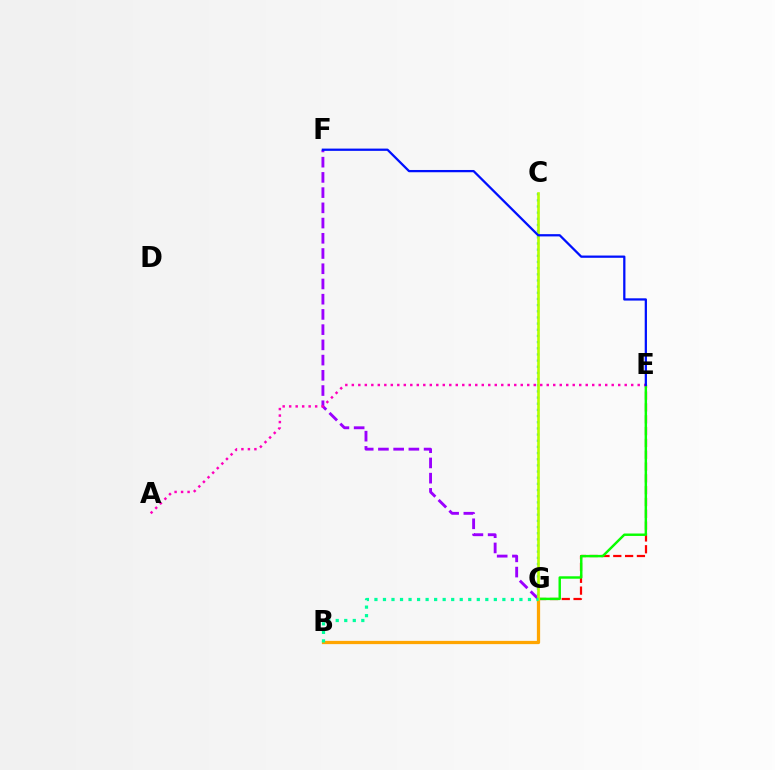{('E', 'G'): [{'color': '#ff0000', 'line_style': 'dashed', 'thickness': 1.61}, {'color': '#08ff00', 'line_style': 'solid', 'thickness': 1.76}], ('C', 'G'): [{'color': '#00b5ff', 'line_style': 'dotted', 'thickness': 1.67}, {'color': '#b3ff00', 'line_style': 'solid', 'thickness': 1.9}], ('F', 'G'): [{'color': '#9b00ff', 'line_style': 'dashed', 'thickness': 2.07}], ('B', 'G'): [{'color': '#ffa500', 'line_style': 'solid', 'thickness': 2.34}, {'color': '#00ff9d', 'line_style': 'dotted', 'thickness': 2.32}], ('A', 'E'): [{'color': '#ff00bd', 'line_style': 'dotted', 'thickness': 1.77}], ('E', 'F'): [{'color': '#0010ff', 'line_style': 'solid', 'thickness': 1.63}]}